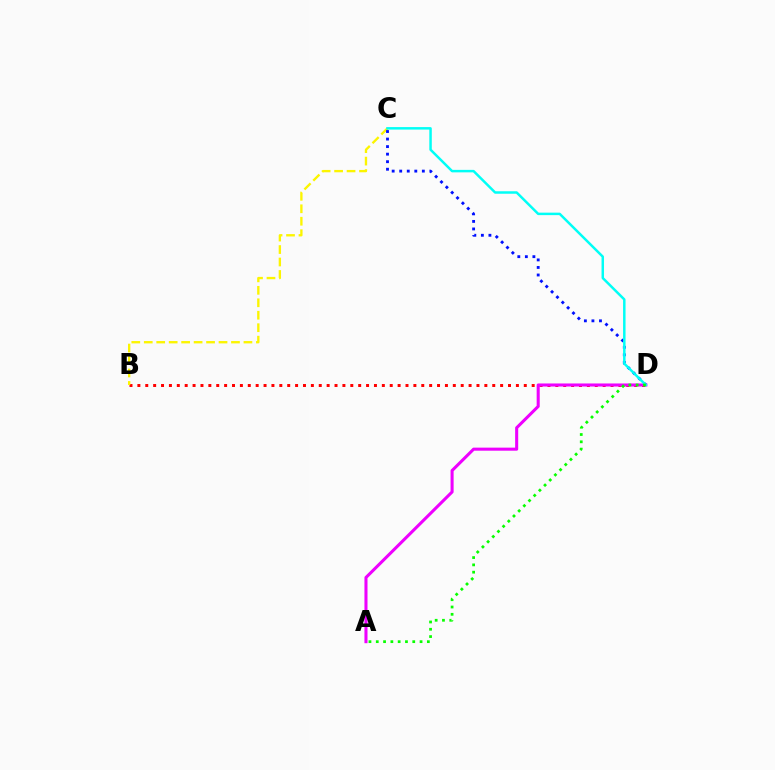{('B', 'D'): [{'color': '#ff0000', 'line_style': 'dotted', 'thickness': 2.14}], ('A', 'D'): [{'color': '#ee00ff', 'line_style': 'solid', 'thickness': 2.21}, {'color': '#08ff00', 'line_style': 'dotted', 'thickness': 1.98}], ('B', 'C'): [{'color': '#fcf500', 'line_style': 'dashed', 'thickness': 1.69}], ('C', 'D'): [{'color': '#0010ff', 'line_style': 'dotted', 'thickness': 2.05}, {'color': '#00fff6', 'line_style': 'solid', 'thickness': 1.78}]}